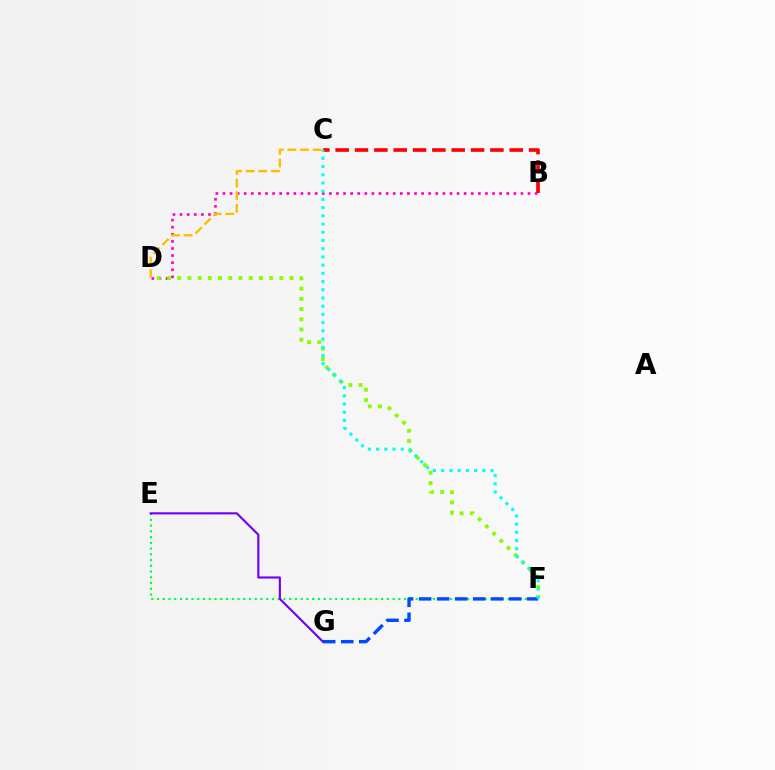{('B', 'D'): [{'color': '#ff00cf', 'line_style': 'dotted', 'thickness': 1.93}], ('D', 'F'): [{'color': '#84ff00', 'line_style': 'dotted', 'thickness': 2.77}], ('E', 'F'): [{'color': '#00ff39', 'line_style': 'dotted', 'thickness': 1.56}], ('C', 'D'): [{'color': '#ffbd00', 'line_style': 'dashed', 'thickness': 1.72}], ('F', 'G'): [{'color': '#004bff', 'line_style': 'dashed', 'thickness': 2.45}], ('E', 'G'): [{'color': '#7200ff', 'line_style': 'solid', 'thickness': 1.55}], ('B', 'C'): [{'color': '#ff0000', 'line_style': 'dashed', 'thickness': 2.63}], ('C', 'F'): [{'color': '#00fff6', 'line_style': 'dotted', 'thickness': 2.23}]}